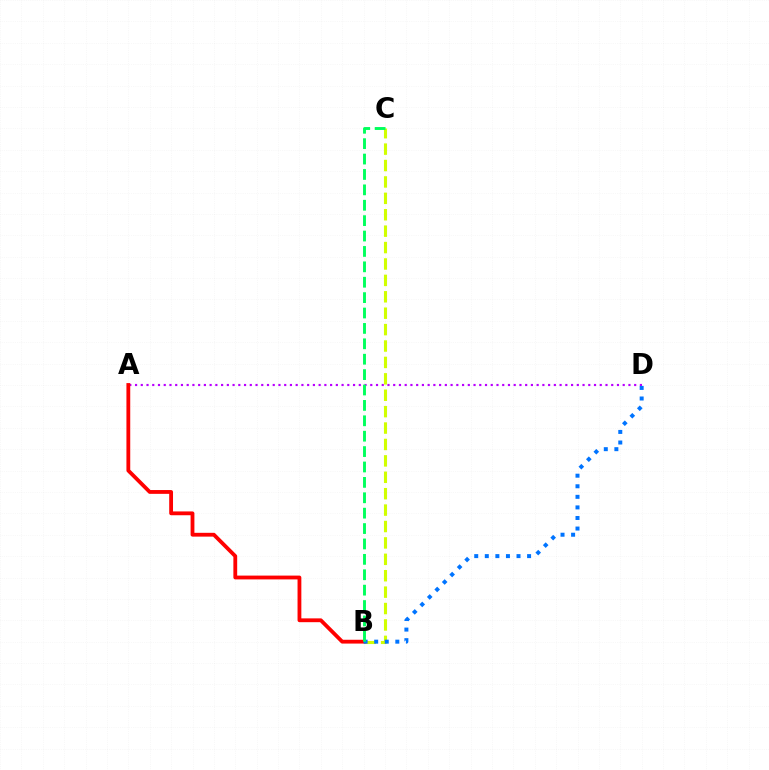{('B', 'C'): [{'color': '#d1ff00', 'line_style': 'dashed', 'thickness': 2.23}, {'color': '#00ff5c', 'line_style': 'dashed', 'thickness': 2.09}], ('A', 'D'): [{'color': '#b900ff', 'line_style': 'dotted', 'thickness': 1.56}], ('A', 'B'): [{'color': '#ff0000', 'line_style': 'solid', 'thickness': 2.74}], ('B', 'D'): [{'color': '#0074ff', 'line_style': 'dotted', 'thickness': 2.87}]}